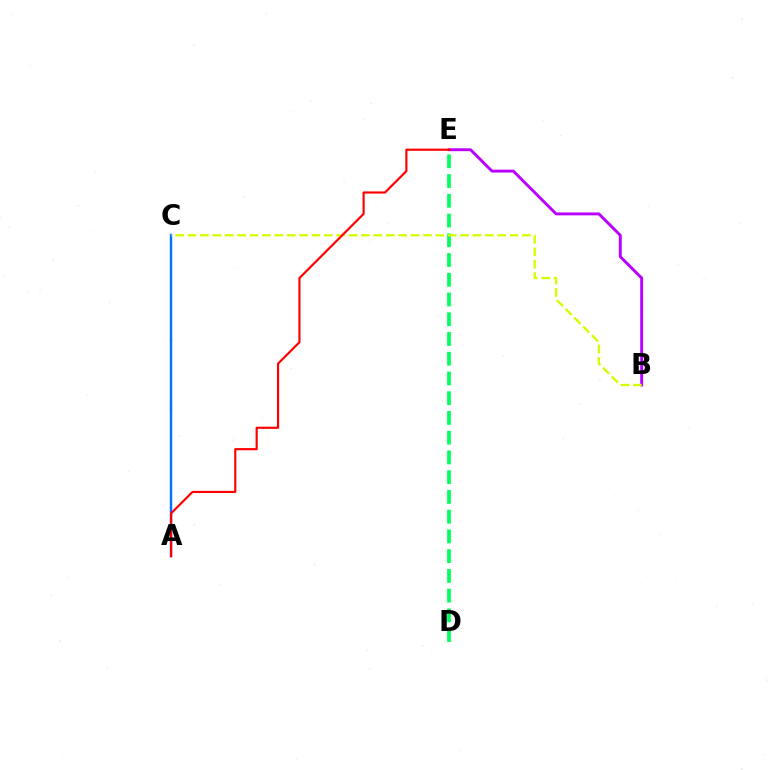{('A', 'C'): [{'color': '#0074ff', 'line_style': 'solid', 'thickness': 1.77}], ('B', 'E'): [{'color': '#b900ff', 'line_style': 'solid', 'thickness': 2.09}], ('D', 'E'): [{'color': '#00ff5c', 'line_style': 'dashed', 'thickness': 2.68}], ('B', 'C'): [{'color': '#d1ff00', 'line_style': 'dashed', 'thickness': 1.68}], ('A', 'E'): [{'color': '#ff0000', 'line_style': 'solid', 'thickness': 1.56}]}